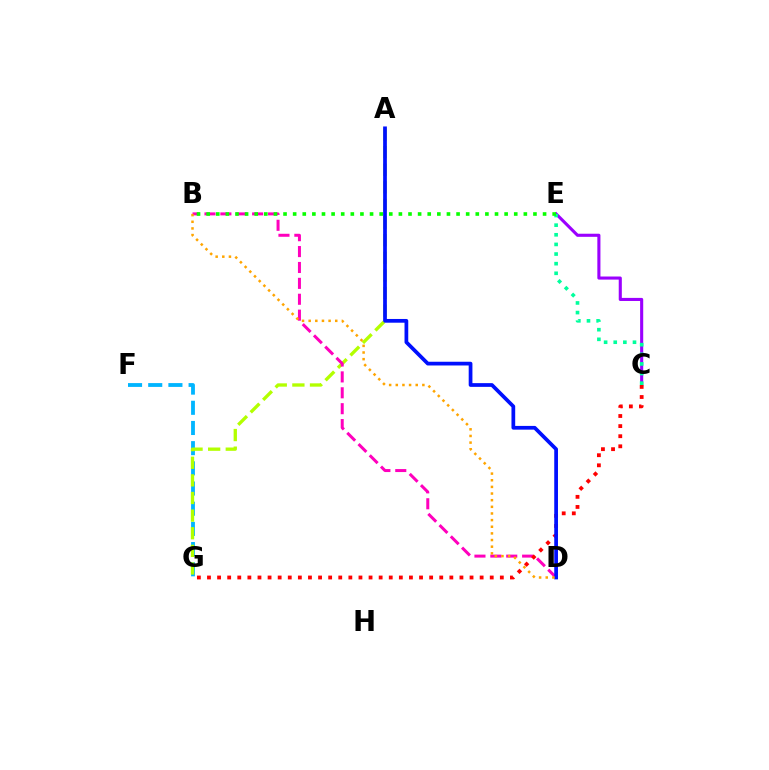{('F', 'G'): [{'color': '#00b5ff', 'line_style': 'dashed', 'thickness': 2.74}], ('C', 'E'): [{'color': '#9b00ff', 'line_style': 'solid', 'thickness': 2.23}, {'color': '#00ff9d', 'line_style': 'dotted', 'thickness': 2.62}], ('A', 'G'): [{'color': '#b3ff00', 'line_style': 'dashed', 'thickness': 2.39}], ('B', 'D'): [{'color': '#ff00bd', 'line_style': 'dashed', 'thickness': 2.16}, {'color': '#ffa500', 'line_style': 'dotted', 'thickness': 1.81}], ('C', 'G'): [{'color': '#ff0000', 'line_style': 'dotted', 'thickness': 2.74}], ('A', 'D'): [{'color': '#0010ff', 'line_style': 'solid', 'thickness': 2.69}], ('B', 'E'): [{'color': '#08ff00', 'line_style': 'dotted', 'thickness': 2.61}]}